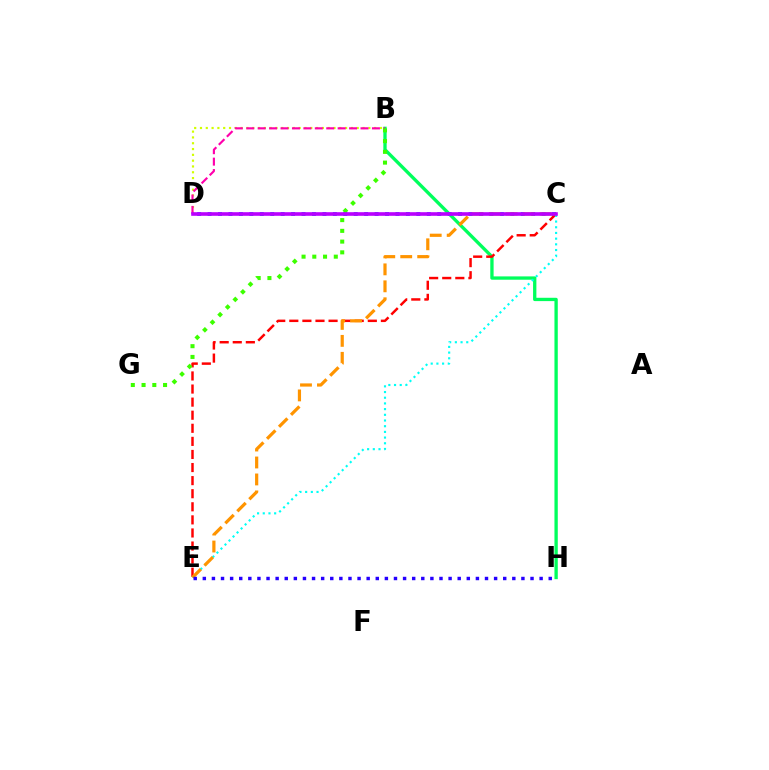{('B', 'H'): [{'color': '#00ff5c', 'line_style': 'solid', 'thickness': 2.39}], ('C', 'D'): [{'color': '#0074ff', 'line_style': 'dotted', 'thickness': 2.84}, {'color': '#b900ff', 'line_style': 'solid', 'thickness': 2.61}], ('C', 'E'): [{'color': '#ff0000', 'line_style': 'dashed', 'thickness': 1.78}, {'color': '#00fff6', 'line_style': 'dotted', 'thickness': 1.55}, {'color': '#ff9400', 'line_style': 'dashed', 'thickness': 2.3}], ('B', 'D'): [{'color': '#d1ff00', 'line_style': 'dotted', 'thickness': 1.58}, {'color': '#ff00ac', 'line_style': 'dashed', 'thickness': 1.55}], ('B', 'G'): [{'color': '#3dff00', 'line_style': 'dotted', 'thickness': 2.92}], ('E', 'H'): [{'color': '#2500ff', 'line_style': 'dotted', 'thickness': 2.47}]}